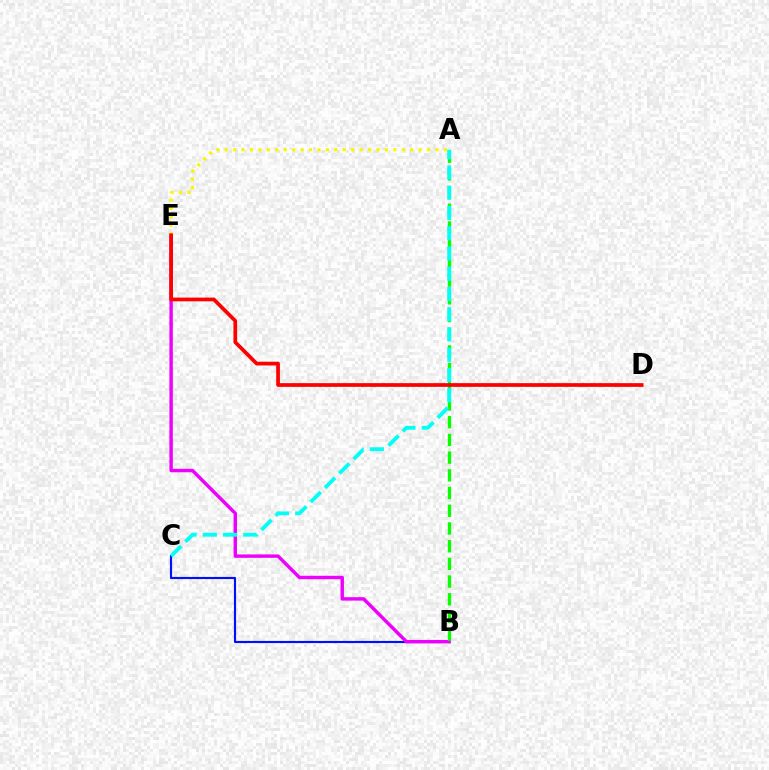{('B', 'C'): [{'color': '#0010ff', 'line_style': 'solid', 'thickness': 1.55}], ('B', 'E'): [{'color': '#ee00ff', 'line_style': 'solid', 'thickness': 2.47}], ('A', 'B'): [{'color': '#08ff00', 'line_style': 'dashed', 'thickness': 2.4}], ('A', 'E'): [{'color': '#fcf500', 'line_style': 'dotted', 'thickness': 2.29}], ('D', 'E'): [{'color': '#ff0000', 'line_style': 'solid', 'thickness': 2.68}], ('A', 'C'): [{'color': '#00fff6', 'line_style': 'dashed', 'thickness': 2.75}]}